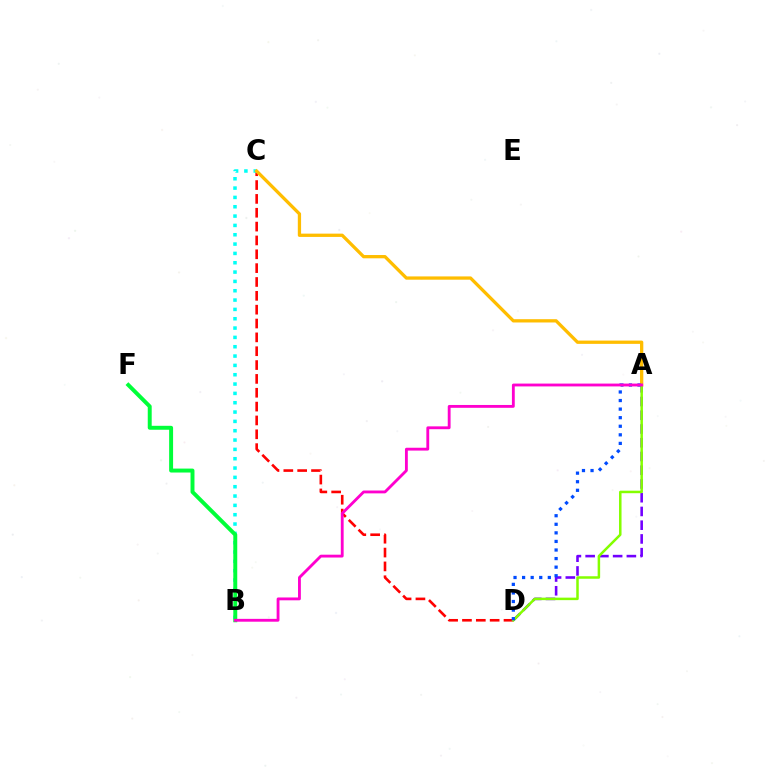{('C', 'D'): [{'color': '#ff0000', 'line_style': 'dashed', 'thickness': 1.88}], ('B', 'C'): [{'color': '#00fff6', 'line_style': 'dotted', 'thickness': 2.54}], ('B', 'F'): [{'color': '#00ff39', 'line_style': 'solid', 'thickness': 2.84}], ('A', 'D'): [{'color': '#7200ff', 'line_style': 'dashed', 'thickness': 1.87}, {'color': '#84ff00', 'line_style': 'solid', 'thickness': 1.8}, {'color': '#004bff', 'line_style': 'dotted', 'thickness': 2.33}], ('A', 'C'): [{'color': '#ffbd00', 'line_style': 'solid', 'thickness': 2.36}], ('A', 'B'): [{'color': '#ff00cf', 'line_style': 'solid', 'thickness': 2.04}]}